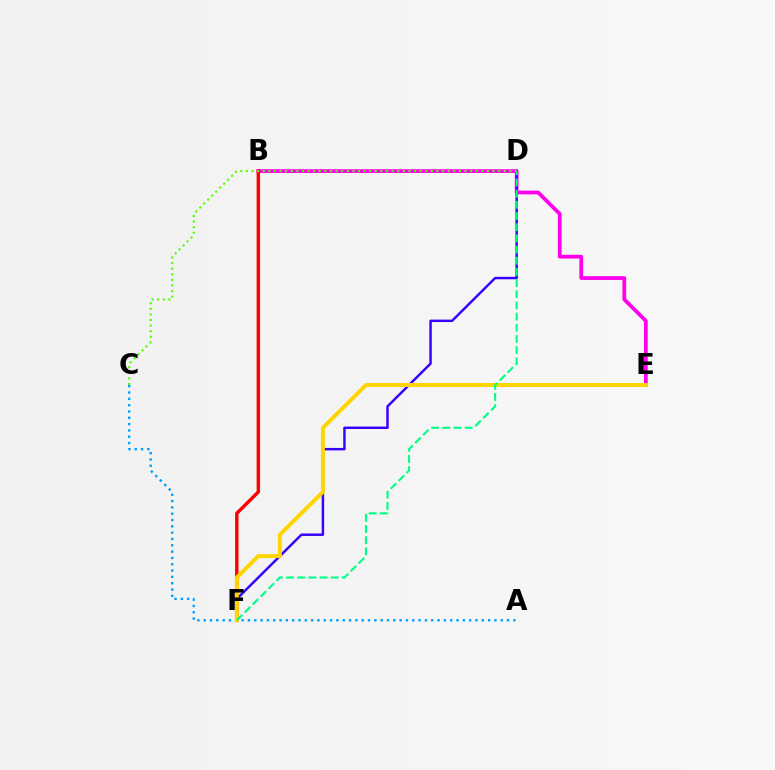{('B', 'E'): [{'color': '#ff00ed', 'line_style': 'solid', 'thickness': 2.7}], ('B', 'F'): [{'color': '#ff0000', 'line_style': 'solid', 'thickness': 2.47}], ('D', 'F'): [{'color': '#3700ff', 'line_style': 'solid', 'thickness': 1.77}, {'color': '#00ff86', 'line_style': 'dashed', 'thickness': 1.52}], ('A', 'C'): [{'color': '#009eff', 'line_style': 'dotted', 'thickness': 1.72}], ('E', 'F'): [{'color': '#ffd500', 'line_style': 'solid', 'thickness': 2.85}], ('C', 'D'): [{'color': '#4fff00', 'line_style': 'dotted', 'thickness': 1.52}]}